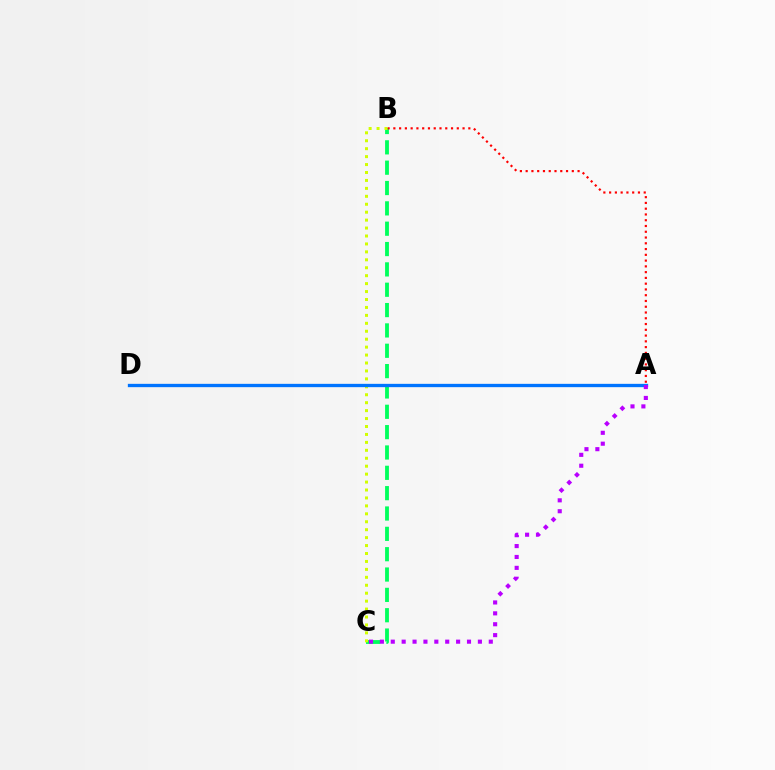{('B', 'C'): [{'color': '#00ff5c', 'line_style': 'dashed', 'thickness': 2.76}, {'color': '#d1ff00', 'line_style': 'dotted', 'thickness': 2.16}], ('A', 'B'): [{'color': '#ff0000', 'line_style': 'dotted', 'thickness': 1.57}], ('A', 'D'): [{'color': '#0074ff', 'line_style': 'solid', 'thickness': 2.39}], ('A', 'C'): [{'color': '#b900ff', 'line_style': 'dotted', 'thickness': 2.96}]}